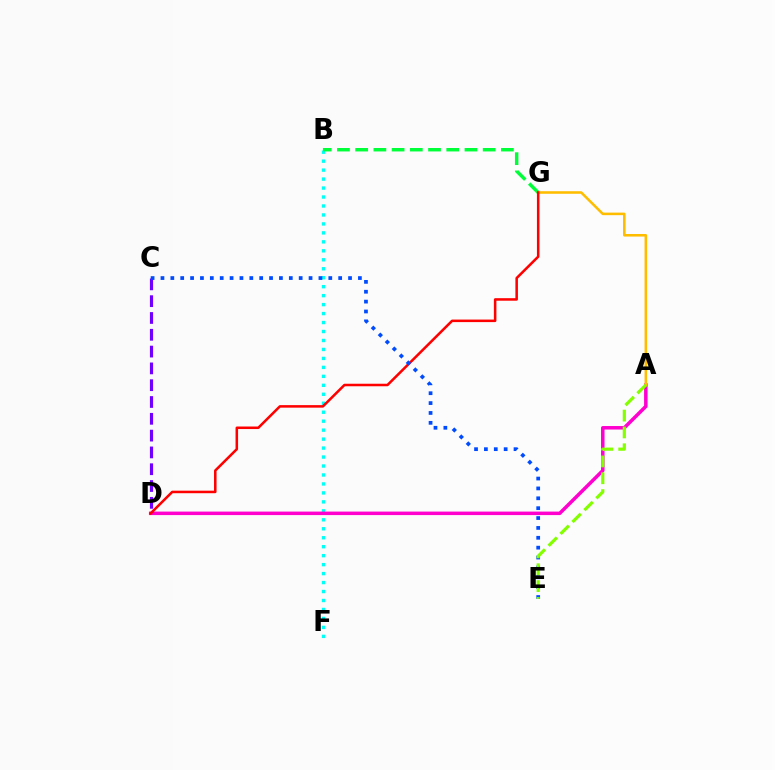{('B', 'F'): [{'color': '#00fff6', 'line_style': 'dotted', 'thickness': 2.44}], ('A', 'D'): [{'color': '#ff00cf', 'line_style': 'solid', 'thickness': 2.52}], ('B', 'G'): [{'color': '#00ff39', 'line_style': 'dashed', 'thickness': 2.47}], ('C', 'D'): [{'color': '#7200ff', 'line_style': 'dashed', 'thickness': 2.28}], ('A', 'G'): [{'color': '#ffbd00', 'line_style': 'solid', 'thickness': 1.84}], ('D', 'G'): [{'color': '#ff0000', 'line_style': 'solid', 'thickness': 1.83}], ('C', 'E'): [{'color': '#004bff', 'line_style': 'dotted', 'thickness': 2.68}], ('A', 'E'): [{'color': '#84ff00', 'line_style': 'dashed', 'thickness': 2.29}]}